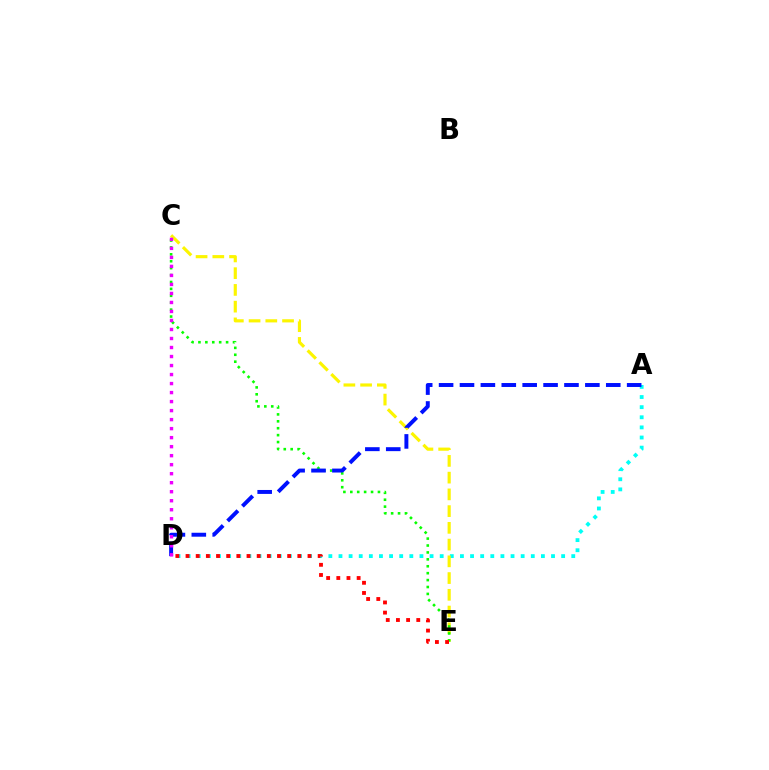{('A', 'D'): [{'color': '#00fff6', 'line_style': 'dotted', 'thickness': 2.75}, {'color': '#0010ff', 'line_style': 'dashed', 'thickness': 2.84}], ('C', 'E'): [{'color': '#fcf500', 'line_style': 'dashed', 'thickness': 2.27}, {'color': '#08ff00', 'line_style': 'dotted', 'thickness': 1.88}], ('C', 'D'): [{'color': '#ee00ff', 'line_style': 'dotted', 'thickness': 2.45}], ('D', 'E'): [{'color': '#ff0000', 'line_style': 'dotted', 'thickness': 2.76}]}